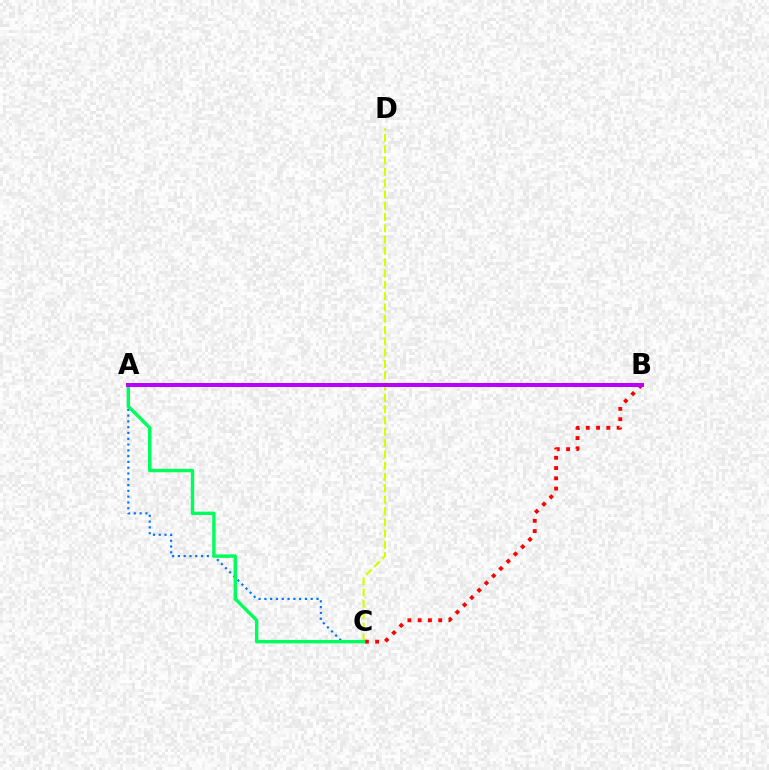{('A', 'C'): [{'color': '#0074ff', 'line_style': 'dotted', 'thickness': 1.57}, {'color': '#00ff5c', 'line_style': 'solid', 'thickness': 2.45}], ('B', 'C'): [{'color': '#ff0000', 'line_style': 'dotted', 'thickness': 2.79}], ('C', 'D'): [{'color': '#d1ff00', 'line_style': 'dashed', 'thickness': 1.54}], ('A', 'B'): [{'color': '#b900ff', 'line_style': 'solid', 'thickness': 2.87}]}